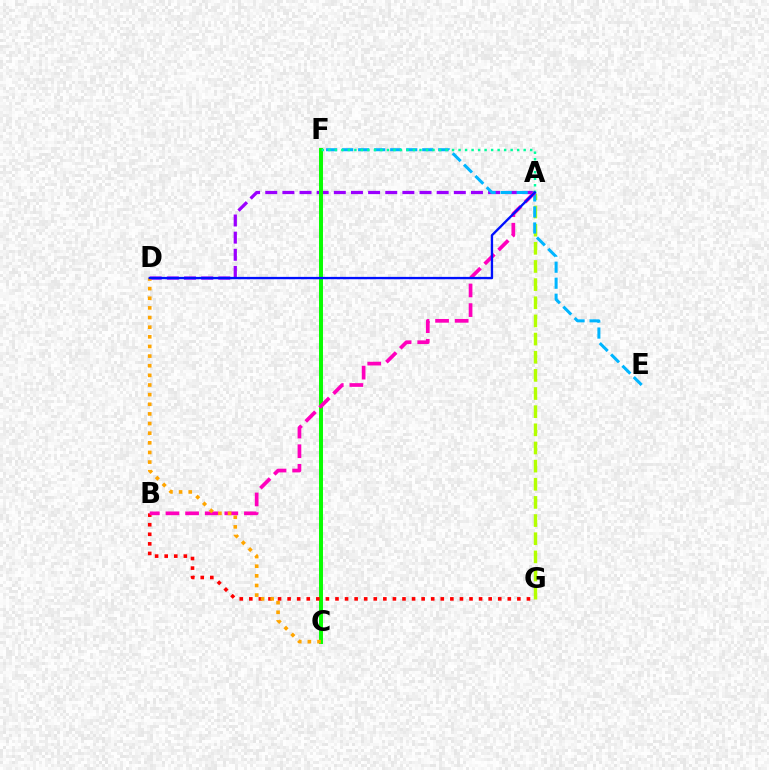{('A', 'G'): [{'color': '#b3ff00', 'line_style': 'dashed', 'thickness': 2.47}], ('A', 'D'): [{'color': '#9b00ff', 'line_style': 'dashed', 'thickness': 2.33}, {'color': '#0010ff', 'line_style': 'solid', 'thickness': 1.69}], ('E', 'F'): [{'color': '#00b5ff', 'line_style': 'dashed', 'thickness': 2.18}], ('C', 'F'): [{'color': '#08ff00', 'line_style': 'solid', 'thickness': 2.85}], ('B', 'G'): [{'color': '#ff0000', 'line_style': 'dotted', 'thickness': 2.6}], ('A', 'B'): [{'color': '#ff00bd', 'line_style': 'dashed', 'thickness': 2.67}], ('A', 'F'): [{'color': '#00ff9d', 'line_style': 'dotted', 'thickness': 1.77}], ('C', 'D'): [{'color': '#ffa500', 'line_style': 'dotted', 'thickness': 2.62}]}